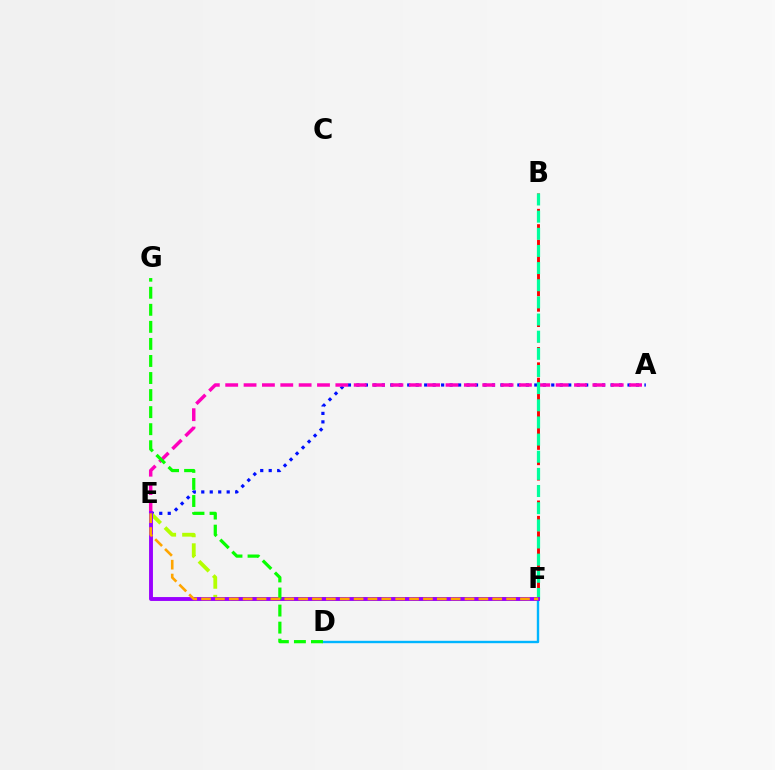{('A', 'E'): [{'color': '#0010ff', 'line_style': 'dotted', 'thickness': 2.3}, {'color': '#ff00bd', 'line_style': 'dashed', 'thickness': 2.49}], ('E', 'F'): [{'color': '#b3ff00', 'line_style': 'dashed', 'thickness': 2.74}, {'color': '#9b00ff', 'line_style': 'solid', 'thickness': 2.8}, {'color': '#ffa500', 'line_style': 'dashed', 'thickness': 1.88}], ('D', 'F'): [{'color': '#00b5ff', 'line_style': 'solid', 'thickness': 1.72}], ('B', 'F'): [{'color': '#ff0000', 'line_style': 'dashed', 'thickness': 2.09}, {'color': '#00ff9d', 'line_style': 'dashed', 'thickness': 2.33}], ('D', 'G'): [{'color': '#08ff00', 'line_style': 'dashed', 'thickness': 2.32}]}